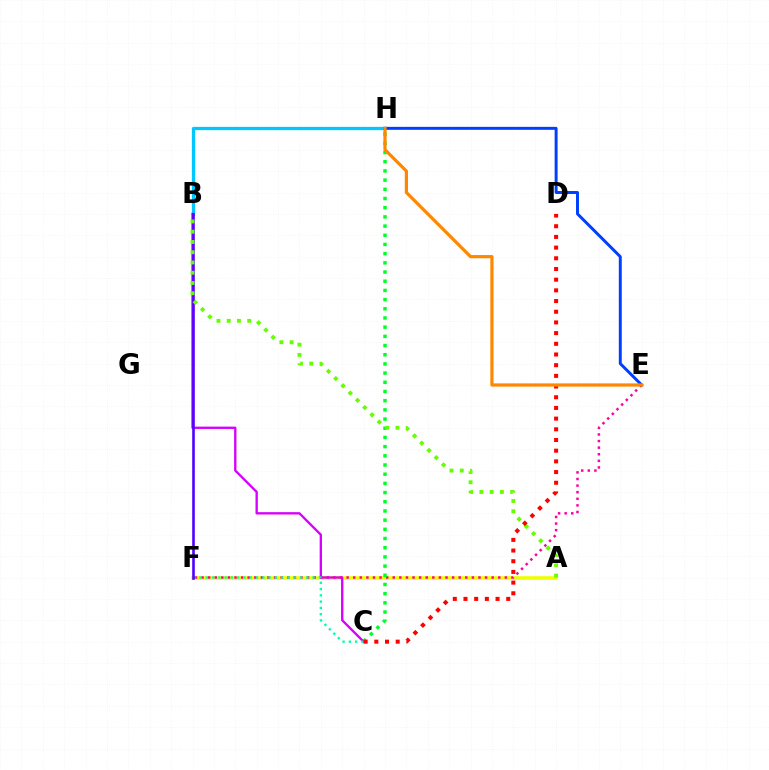{('A', 'F'): [{'color': '#eeff00', 'line_style': 'solid', 'thickness': 2.59}], ('B', 'H'): [{'color': '#00c7ff', 'line_style': 'solid', 'thickness': 2.36}], ('E', 'F'): [{'color': '#ff00a0', 'line_style': 'dotted', 'thickness': 1.79}], ('C', 'H'): [{'color': '#00ff27', 'line_style': 'dotted', 'thickness': 2.5}], ('E', 'H'): [{'color': '#003fff', 'line_style': 'solid', 'thickness': 2.13}, {'color': '#ff8800', 'line_style': 'solid', 'thickness': 2.31}], ('B', 'C'): [{'color': '#d600ff', 'line_style': 'solid', 'thickness': 1.69}], ('C', 'F'): [{'color': '#00ffaf', 'line_style': 'dotted', 'thickness': 1.71}], ('B', 'F'): [{'color': '#4f00ff', 'line_style': 'solid', 'thickness': 1.88}], ('A', 'B'): [{'color': '#66ff00', 'line_style': 'dotted', 'thickness': 2.79}], ('C', 'D'): [{'color': '#ff0000', 'line_style': 'dotted', 'thickness': 2.9}]}